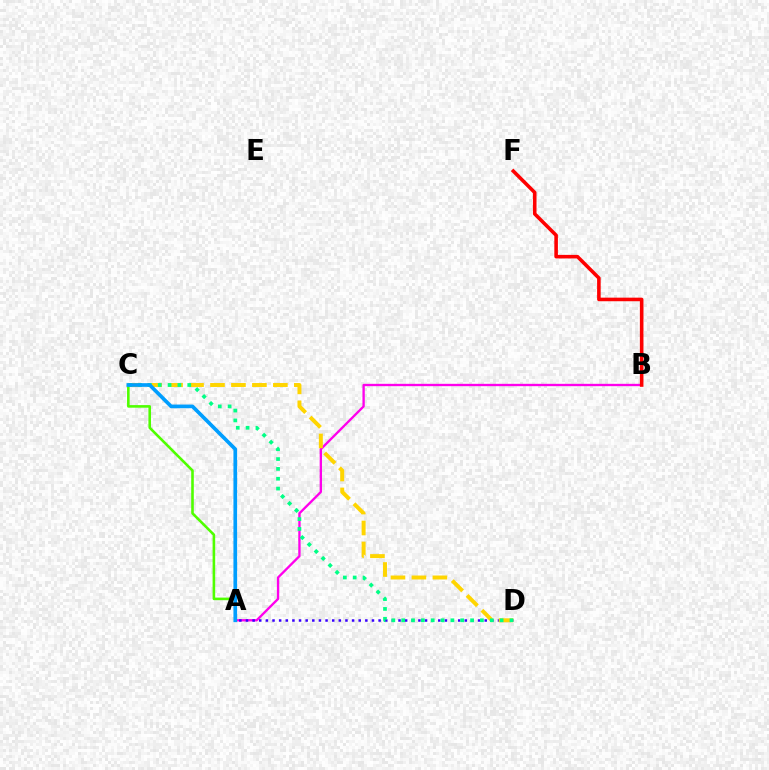{('A', 'B'): [{'color': '#ff00ed', 'line_style': 'solid', 'thickness': 1.69}], ('B', 'F'): [{'color': '#ff0000', 'line_style': 'solid', 'thickness': 2.57}], ('A', 'D'): [{'color': '#3700ff', 'line_style': 'dotted', 'thickness': 1.8}], ('C', 'D'): [{'color': '#ffd500', 'line_style': 'dashed', 'thickness': 2.85}, {'color': '#00ff86', 'line_style': 'dotted', 'thickness': 2.67}], ('A', 'C'): [{'color': '#4fff00', 'line_style': 'solid', 'thickness': 1.87}, {'color': '#009eff', 'line_style': 'solid', 'thickness': 2.64}]}